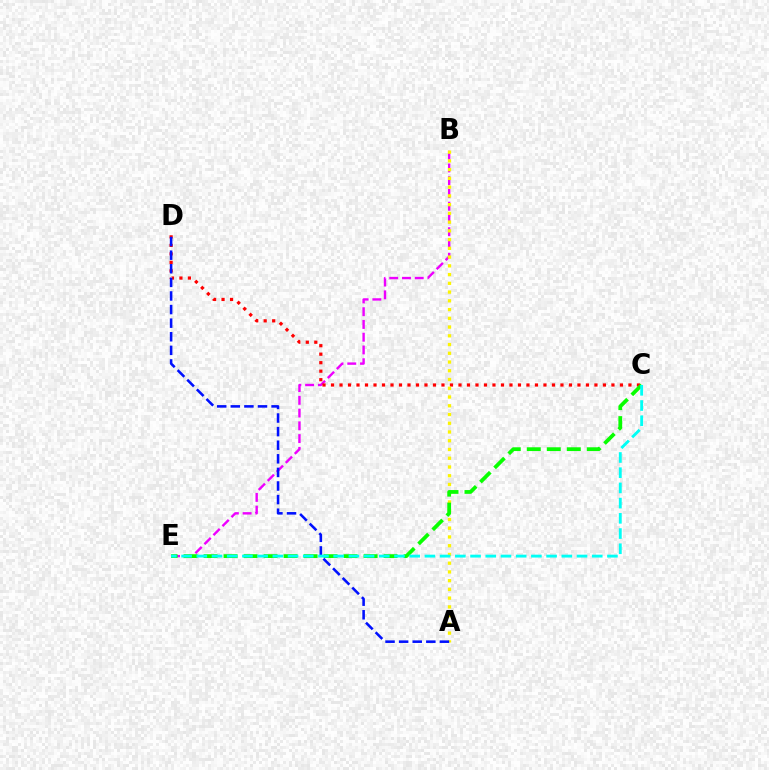{('B', 'E'): [{'color': '#ee00ff', 'line_style': 'dashed', 'thickness': 1.73}], ('C', 'D'): [{'color': '#ff0000', 'line_style': 'dotted', 'thickness': 2.31}], ('A', 'B'): [{'color': '#fcf500', 'line_style': 'dotted', 'thickness': 2.38}], ('C', 'E'): [{'color': '#08ff00', 'line_style': 'dashed', 'thickness': 2.72}, {'color': '#00fff6', 'line_style': 'dashed', 'thickness': 2.07}], ('A', 'D'): [{'color': '#0010ff', 'line_style': 'dashed', 'thickness': 1.85}]}